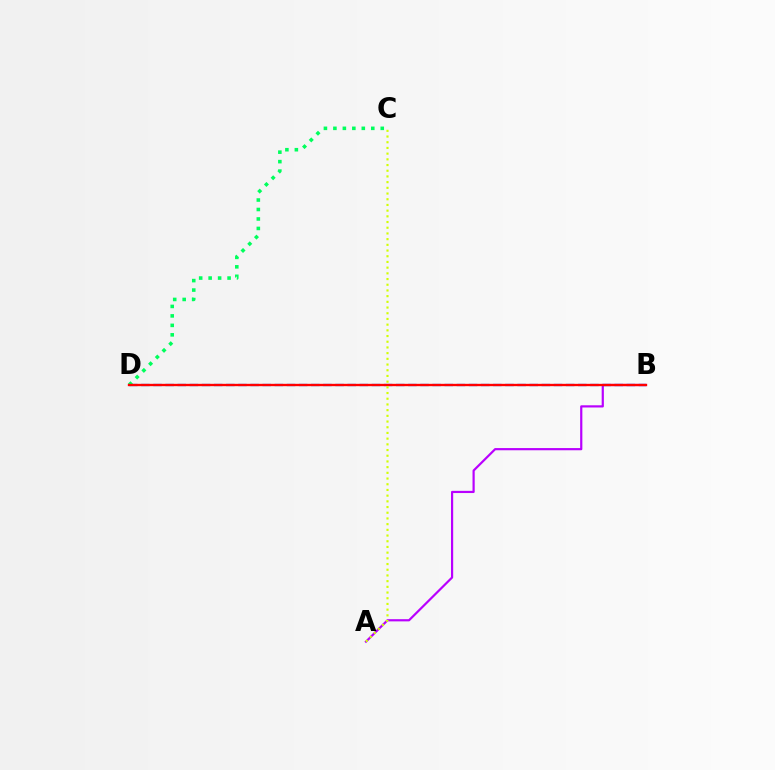{('A', 'B'): [{'color': '#b900ff', 'line_style': 'solid', 'thickness': 1.58}], ('B', 'D'): [{'color': '#0074ff', 'line_style': 'dashed', 'thickness': 1.65}, {'color': '#ff0000', 'line_style': 'solid', 'thickness': 1.69}], ('C', 'D'): [{'color': '#00ff5c', 'line_style': 'dotted', 'thickness': 2.57}], ('A', 'C'): [{'color': '#d1ff00', 'line_style': 'dotted', 'thickness': 1.55}]}